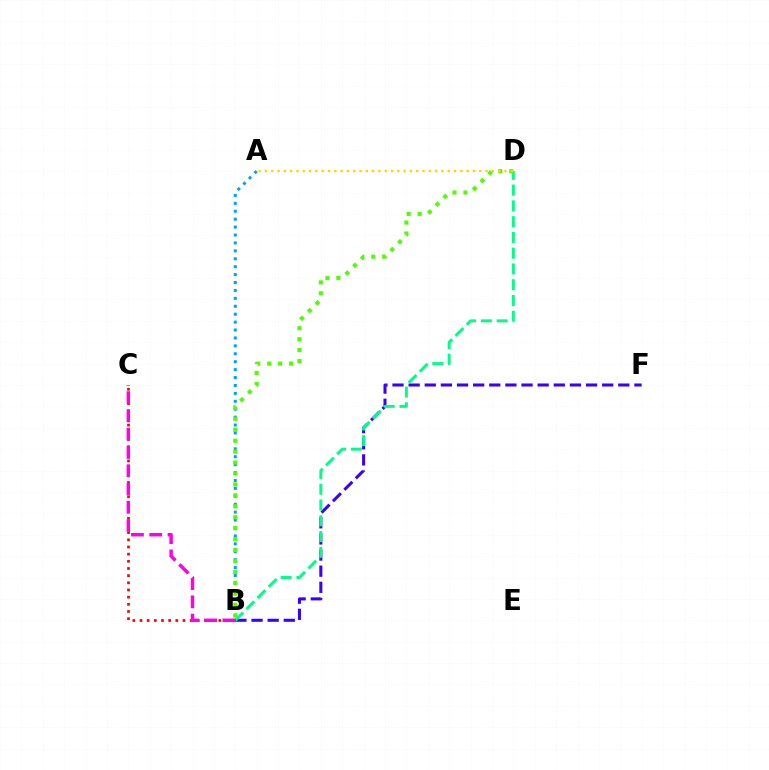{('A', 'B'): [{'color': '#009eff', 'line_style': 'dotted', 'thickness': 2.15}], ('B', 'F'): [{'color': '#3700ff', 'line_style': 'dashed', 'thickness': 2.19}], ('B', 'D'): [{'color': '#00ff86', 'line_style': 'dashed', 'thickness': 2.14}, {'color': '#4fff00', 'line_style': 'dotted', 'thickness': 2.97}], ('B', 'C'): [{'color': '#ff0000', 'line_style': 'dotted', 'thickness': 1.95}, {'color': '#ff00ed', 'line_style': 'dashed', 'thickness': 2.48}], ('A', 'D'): [{'color': '#ffd500', 'line_style': 'dotted', 'thickness': 1.71}]}